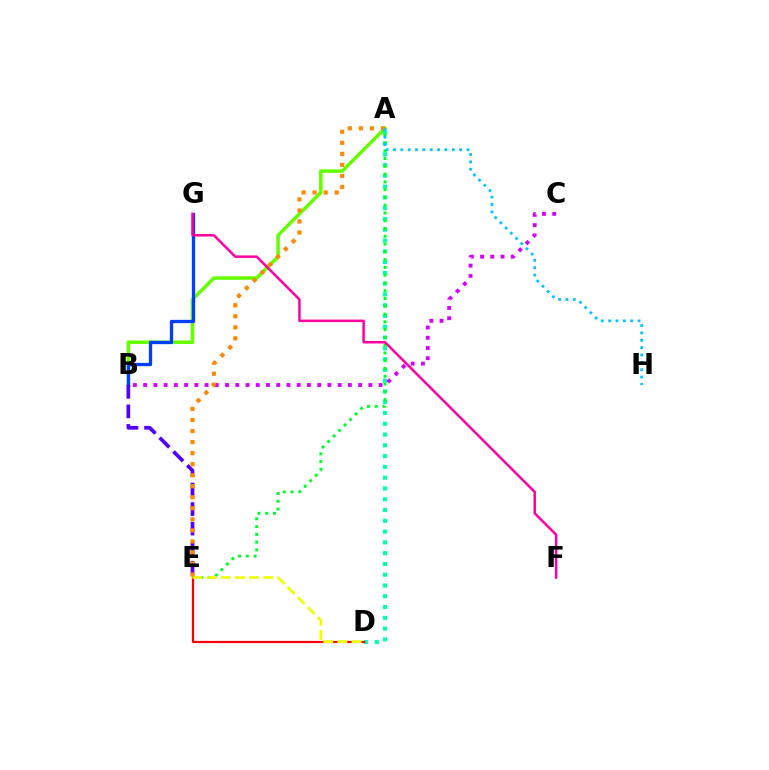{('A', 'B'): [{'color': '#66ff00', 'line_style': 'solid', 'thickness': 2.54}], ('B', 'G'): [{'color': '#003fff', 'line_style': 'solid', 'thickness': 2.37}], ('B', 'E'): [{'color': '#4f00ff', 'line_style': 'dashed', 'thickness': 2.66}], ('A', 'D'): [{'color': '#00ffaf', 'line_style': 'dotted', 'thickness': 2.93}], ('A', 'E'): [{'color': '#00ff27', 'line_style': 'dotted', 'thickness': 2.11}, {'color': '#ff8800', 'line_style': 'dotted', 'thickness': 3.0}], ('B', 'C'): [{'color': '#d600ff', 'line_style': 'dotted', 'thickness': 2.78}], ('D', 'E'): [{'color': '#ff0000', 'line_style': 'solid', 'thickness': 1.57}, {'color': '#eeff00', 'line_style': 'dashed', 'thickness': 1.92}], ('F', 'G'): [{'color': '#ff00a0', 'line_style': 'solid', 'thickness': 1.79}], ('A', 'H'): [{'color': '#00c7ff', 'line_style': 'dotted', 'thickness': 2.0}]}